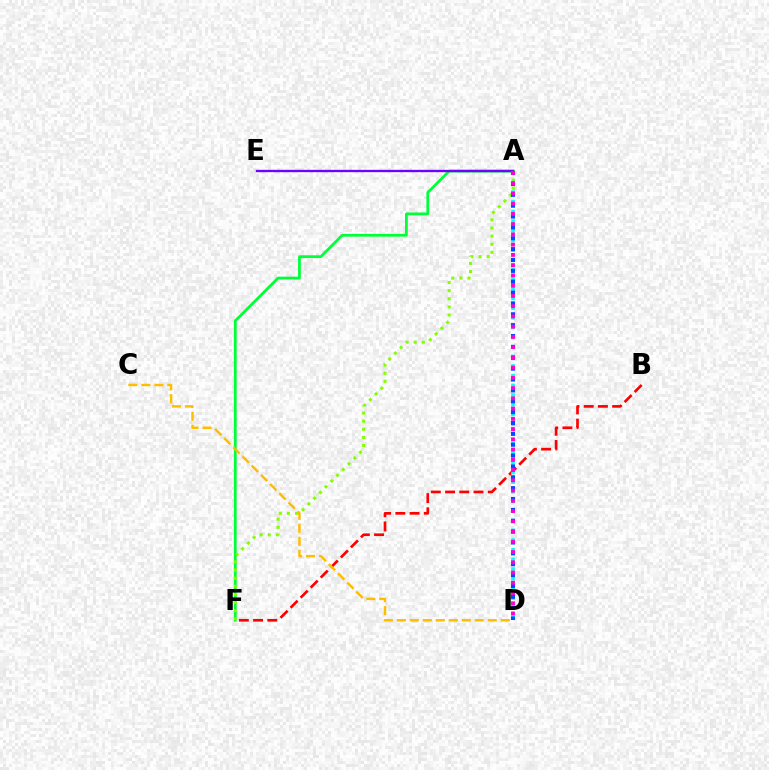{('A', 'F'): [{'color': '#00ff39', 'line_style': 'solid', 'thickness': 2.0}, {'color': '#84ff00', 'line_style': 'dotted', 'thickness': 2.2}], ('B', 'F'): [{'color': '#ff0000', 'line_style': 'dashed', 'thickness': 1.93}], ('A', 'D'): [{'color': '#00fff6', 'line_style': 'dotted', 'thickness': 2.63}, {'color': '#004bff', 'line_style': 'dotted', 'thickness': 2.95}, {'color': '#ff00cf', 'line_style': 'dotted', 'thickness': 2.78}], ('A', 'E'): [{'color': '#7200ff', 'line_style': 'solid', 'thickness': 1.69}], ('C', 'D'): [{'color': '#ffbd00', 'line_style': 'dashed', 'thickness': 1.76}]}